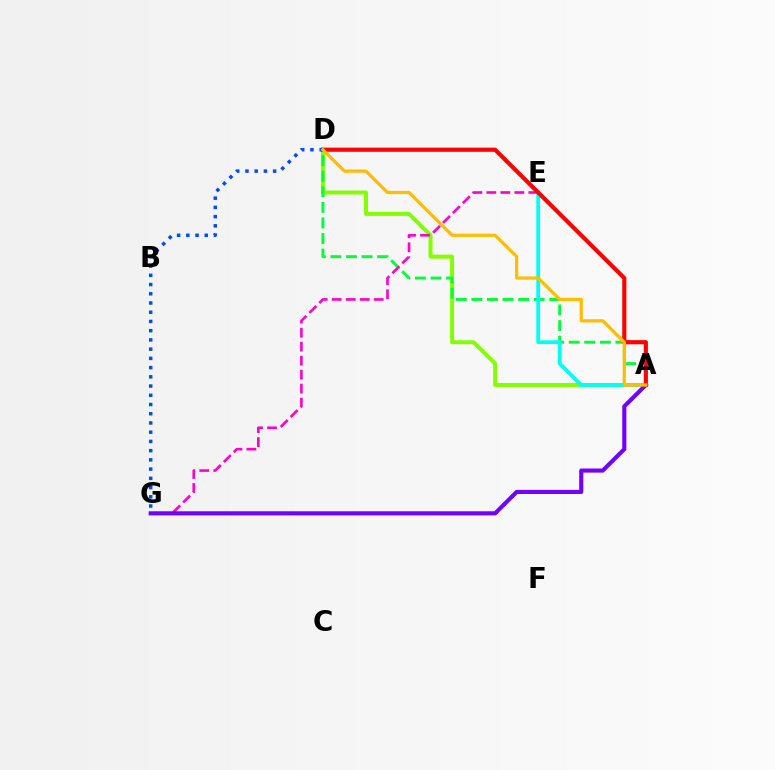{('A', 'D'): [{'color': '#84ff00', 'line_style': 'solid', 'thickness': 2.87}, {'color': '#00ff39', 'line_style': 'dashed', 'thickness': 2.11}, {'color': '#ff0000', 'line_style': 'solid', 'thickness': 2.99}, {'color': '#ffbd00', 'line_style': 'solid', 'thickness': 2.32}], ('A', 'E'): [{'color': '#00fff6', 'line_style': 'solid', 'thickness': 2.73}], ('E', 'G'): [{'color': '#ff00cf', 'line_style': 'dashed', 'thickness': 1.9}], ('A', 'G'): [{'color': '#7200ff', 'line_style': 'solid', 'thickness': 2.96}], ('D', 'G'): [{'color': '#004bff', 'line_style': 'dotted', 'thickness': 2.51}]}